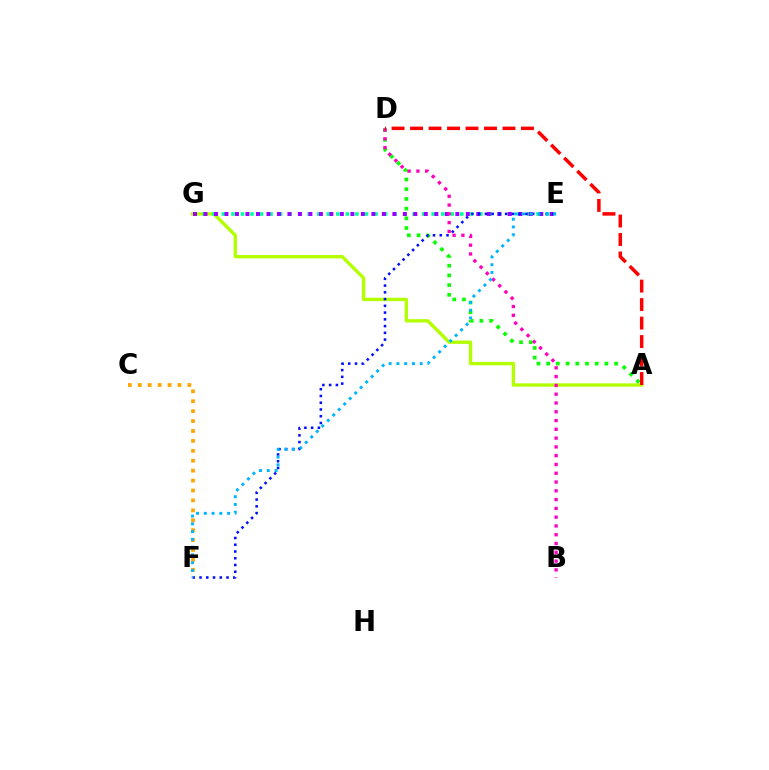{('A', 'G'): [{'color': '#b3ff00', 'line_style': 'solid', 'thickness': 2.41}], ('A', 'D'): [{'color': '#08ff00', 'line_style': 'dotted', 'thickness': 2.64}, {'color': '#ff0000', 'line_style': 'dashed', 'thickness': 2.51}], ('E', 'G'): [{'color': '#00ff9d', 'line_style': 'dotted', 'thickness': 2.59}, {'color': '#9b00ff', 'line_style': 'dotted', 'thickness': 2.85}], ('E', 'F'): [{'color': '#0010ff', 'line_style': 'dotted', 'thickness': 1.83}, {'color': '#00b5ff', 'line_style': 'dotted', 'thickness': 2.11}], ('B', 'D'): [{'color': '#ff00bd', 'line_style': 'dotted', 'thickness': 2.39}], ('C', 'F'): [{'color': '#ffa500', 'line_style': 'dotted', 'thickness': 2.69}]}